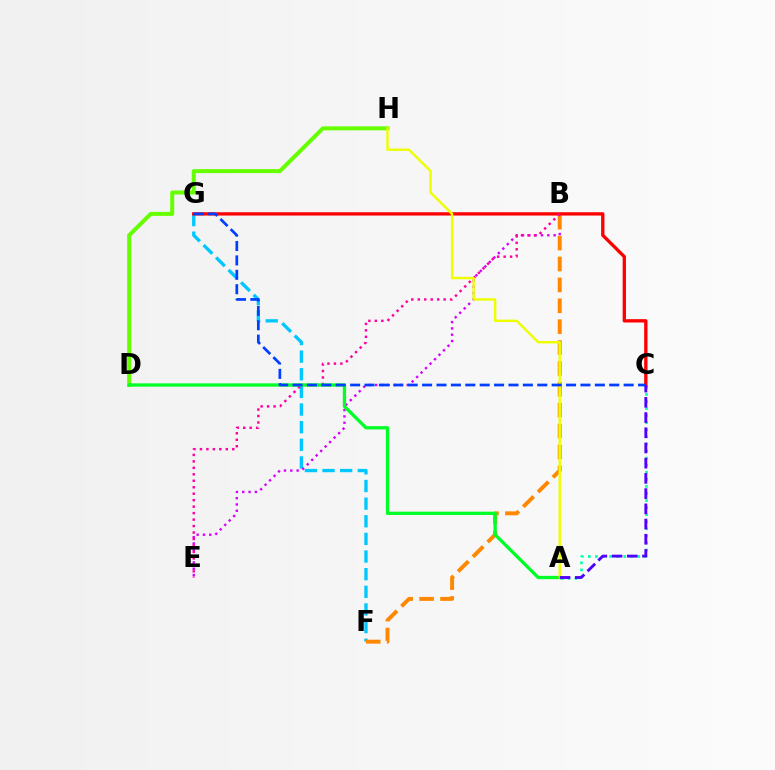{('A', 'C'): [{'color': '#00ffaf', 'line_style': 'dotted', 'thickness': 1.92}, {'color': '#4f00ff', 'line_style': 'dashed', 'thickness': 2.07}], ('D', 'H'): [{'color': '#66ff00', 'line_style': 'solid', 'thickness': 2.87}], ('F', 'G'): [{'color': '#00c7ff', 'line_style': 'dashed', 'thickness': 2.4}], ('B', 'E'): [{'color': '#d600ff', 'line_style': 'dotted', 'thickness': 1.72}, {'color': '#ff00a0', 'line_style': 'dotted', 'thickness': 1.76}], ('B', 'F'): [{'color': '#ff8800', 'line_style': 'dashed', 'thickness': 2.84}], ('C', 'G'): [{'color': '#ff0000', 'line_style': 'solid', 'thickness': 2.4}, {'color': '#003fff', 'line_style': 'dashed', 'thickness': 1.96}], ('A', 'D'): [{'color': '#00ff27', 'line_style': 'solid', 'thickness': 2.37}], ('A', 'H'): [{'color': '#eeff00', 'line_style': 'solid', 'thickness': 1.75}]}